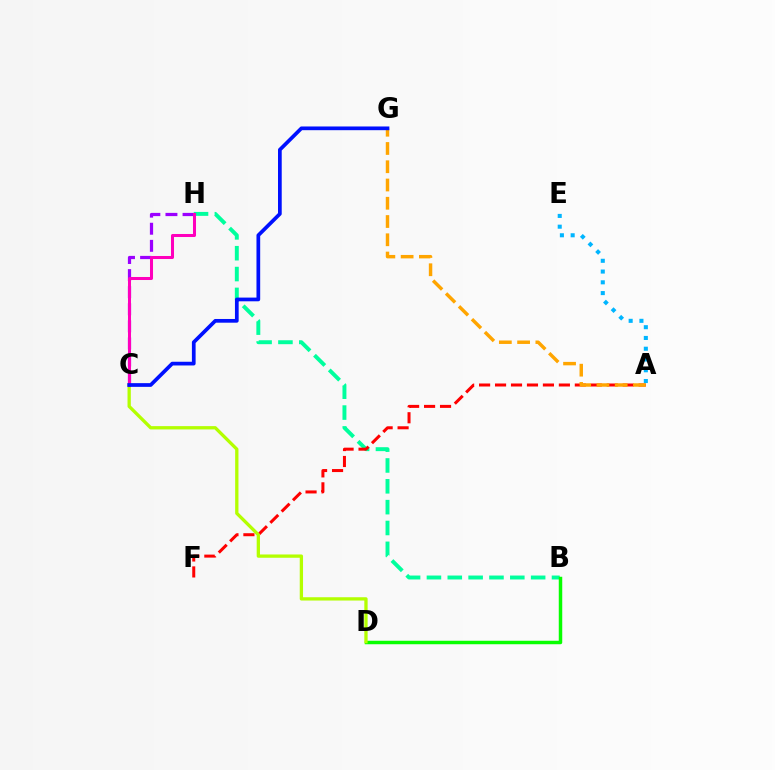{('B', 'H'): [{'color': '#00ff9d', 'line_style': 'dashed', 'thickness': 2.83}], ('A', 'F'): [{'color': '#ff0000', 'line_style': 'dashed', 'thickness': 2.17}], ('A', 'G'): [{'color': '#ffa500', 'line_style': 'dashed', 'thickness': 2.48}], ('B', 'D'): [{'color': '#08ff00', 'line_style': 'solid', 'thickness': 2.5}], ('C', 'H'): [{'color': '#9b00ff', 'line_style': 'dashed', 'thickness': 2.32}, {'color': '#ff00bd', 'line_style': 'solid', 'thickness': 2.18}], ('A', 'E'): [{'color': '#00b5ff', 'line_style': 'dotted', 'thickness': 2.92}], ('C', 'D'): [{'color': '#b3ff00', 'line_style': 'solid', 'thickness': 2.37}], ('C', 'G'): [{'color': '#0010ff', 'line_style': 'solid', 'thickness': 2.67}]}